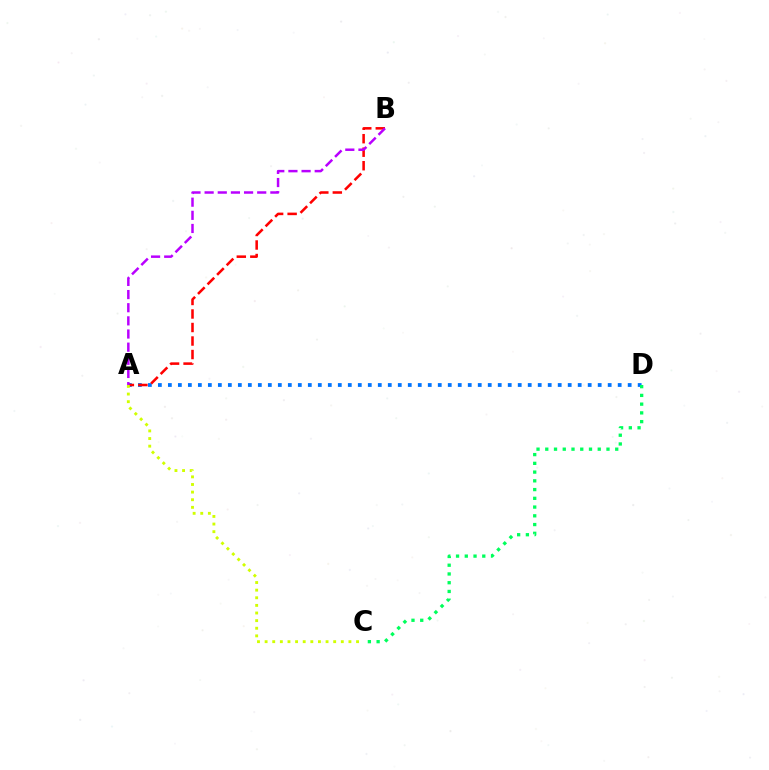{('A', 'D'): [{'color': '#0074ff', 'line_style': 'dotted', 'thickness': 2.72}], ('A', 'B'): [{'color': '#ff0000', 'line_style': 'dashed', 'thickness': 1.84}, {'color': '#b900ff', 'line_style': 'dashed', 'thickness': 1.79}], ('C', 'D'): [{'color': '#00ff5c', 'line_style': 'dotted', 'thickness': 2.38}], ('A', 'C'): [{'color': '#d1ff00', 'line_style': 'dotted', 'thickness': 2.07}]}